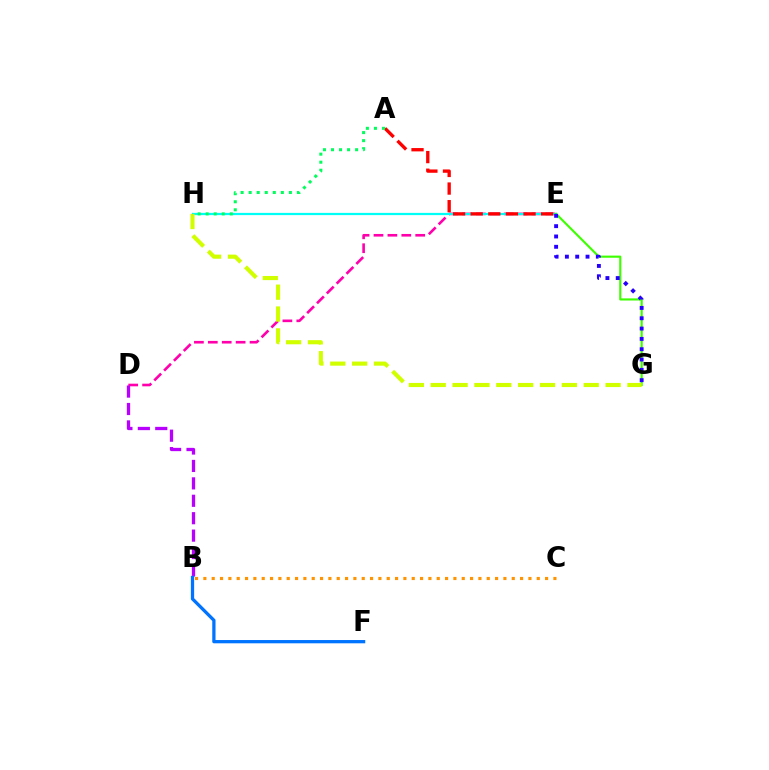{('D', 'E'): [{'color': '#ff00ac', 'line_style': 'dashed', 'thickness': 1.89}], ('E', 'H'): [{'color': '#00fff6', 'line_style': 'solid', 'thickness': 1.61}], ('E', 'G'): [{'color': '#3dff00', 'line_style': 'solid', 'thickness': 1.53}, {'color': '#2500ff', 'line_style': 'dotted', 'thickness': 2.8}], ('A', 'E'): [{'color': '#ff0000', 'line_style': 'dashed', 'thickness': 2.39}], ('B', 'D'): [{'color': '#b900ff', 'line_style': 'dashed', 'thickness': 2.37}], ('G', 'H'): [{'color': '#d1ff00', 'line_style': 'dashed', 'thickness': 2.97}], ('B', 'C'): [{'color': '#ff9400', 'line_style': 'dotted', 'thickness': 2.26}], ('B', 'F'): [{'color': '#0074ff', 'line_style': 'solid', 'thickness': 2.35}], ('A', 'H'): [{'color': '#00ff5c', 'line_style': 'dotted', 'thickness': 2.19}]}